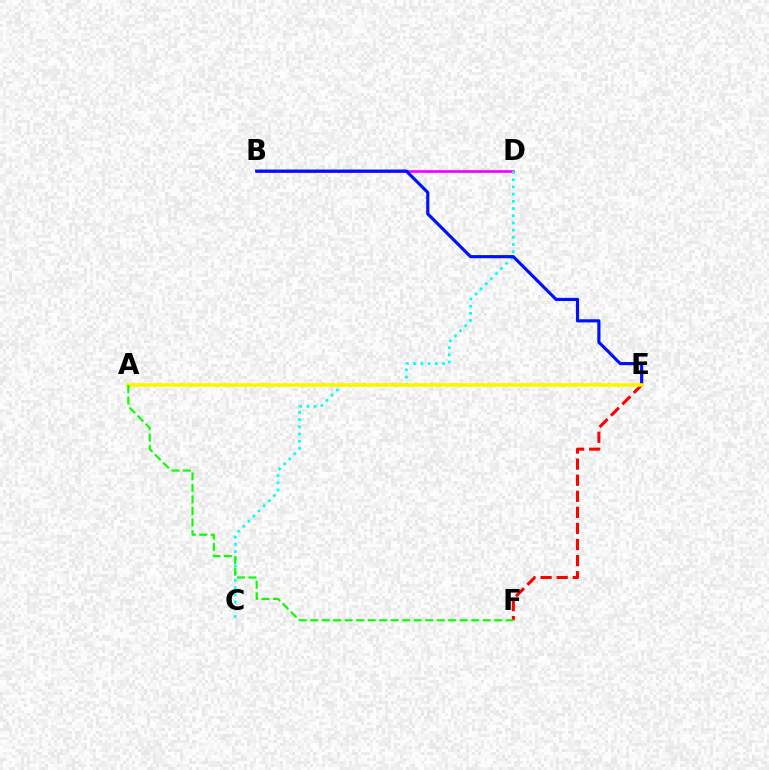{('B', 'D'): [{'color': '#ee00ff', 'line_style': 'solid', 'thickness': 1.9}], ('E', 'F'): [{'color': '#ff0000', 'line_style': 'dashed', 'thickness': 2.19}], ('C', 'D'): [{'color': '#00fff6', 'line_style': 'dotted', 'thickness': 1.96}], ('B', 'E'): [{'color': '#0010ff', 'line_style': 'solid', 'thickness': 2.27}], ('A', 'E'): [{'color': '#fcf500', 'line_style': 'solid', 'thickness': 2.56}], ('A', 'F'): [{'color': '#08ff00', 'line_style': 'dashed', 'thickness': 1.56}]}